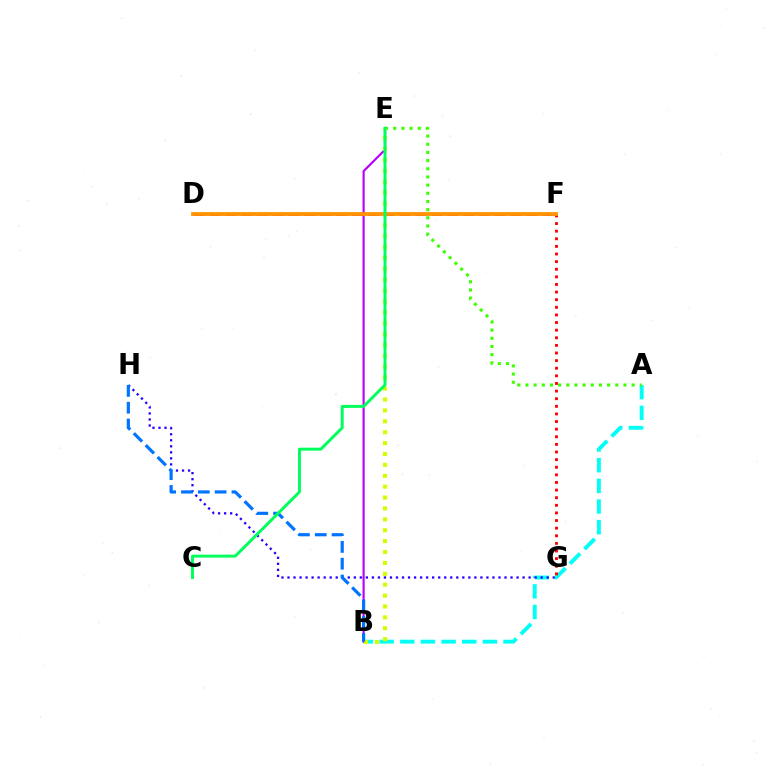{('A', 'B'): [{'color': '#00fff6', 'line_style': 'dashed', 'thickness': 2.81}], ('A', 'E'): [{'color': '#3dff00', 'line_style': 'dotted', 'thickness': 2.22}], ('G', 'H'): [{'color': '#2500ff', 'line_style': 'dotted', 'thickness': 1.64}], ('B', 'E'): [{'color': '#b900ff', 'line_style': 'solid', 'thickness': 1.55}, {'color': '#d1ff00', 'line_style': 'dotted', 'thickness': 2.96}], ('D', 'F'): [{'color': '#ff00ac', 'line_style': 'dashed', 'thickness': 2.15}, {'color': '#ff9400', 'line_style': 'solid', 'thickness': 2.73}], ('F', 'G'): [{'color': '#ff0000', 'line_style': 'dotted', 'thickness': 2.07}], ('B', 'H'): [{'color': '#0074ff', 'line_style': 'dashed', 'thickness': 2.29}], ('C', 'E'): [{'color': '#00ff5c', 'line_style': 'solid', 'thickness': 2.13}]}